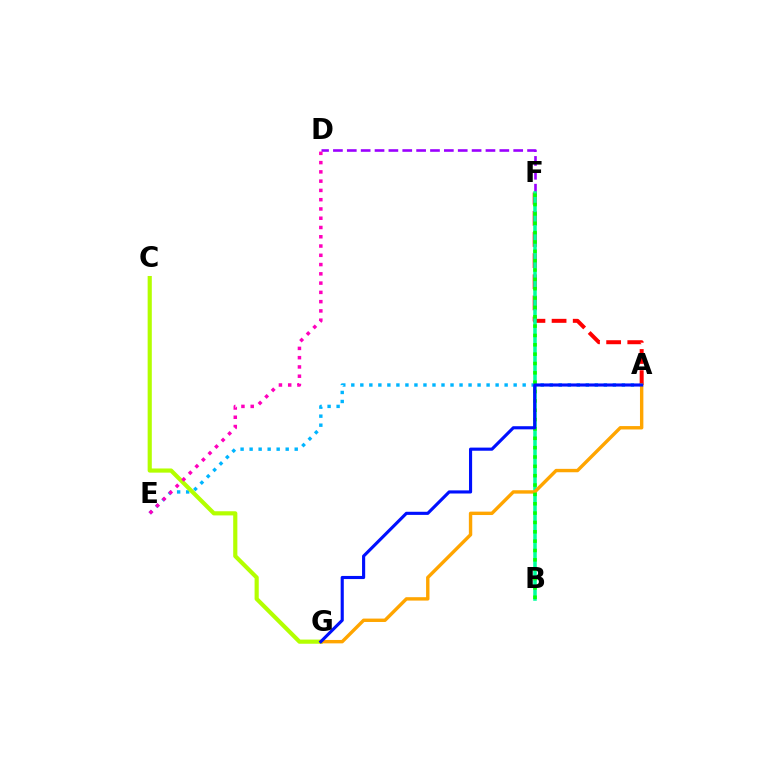{('A', 'F'): [{'color': '#ff0000', 'line_style': 'dashed', 'thickness': 2.87}], ('D', 'F'): [{'color': '#9b00ff', 'line_style': 'dashed', 'thickness': 1.88}], ('A', 'E'): [{'color': '#00b5ff', 'line_style': 'dotted', 'thickness': 2.45}], ('B', 'F'): [{'color': '#00ff9d', 'line_style': 'solid', 'thickness': 2.54}, {'color': '#08ff00', 'line_style': 'dotted', 'thickness': 2.54}], ('C', 'G'): [{'color': '#b3ff00', 'line_style': 'solid', 'thickness': 2.99}], ('A', 'G'): [{'color': '#ffa500', 'line_style': 'solid', 'thickness': 2.45}, {'color': '#0010ff', 'line_style': 'solid', 'thickness': 2.25}], ('D', 'E'): [{'color': '#ff00bd', 'line_style': 'dotted', 'thickness': 2.52}]}